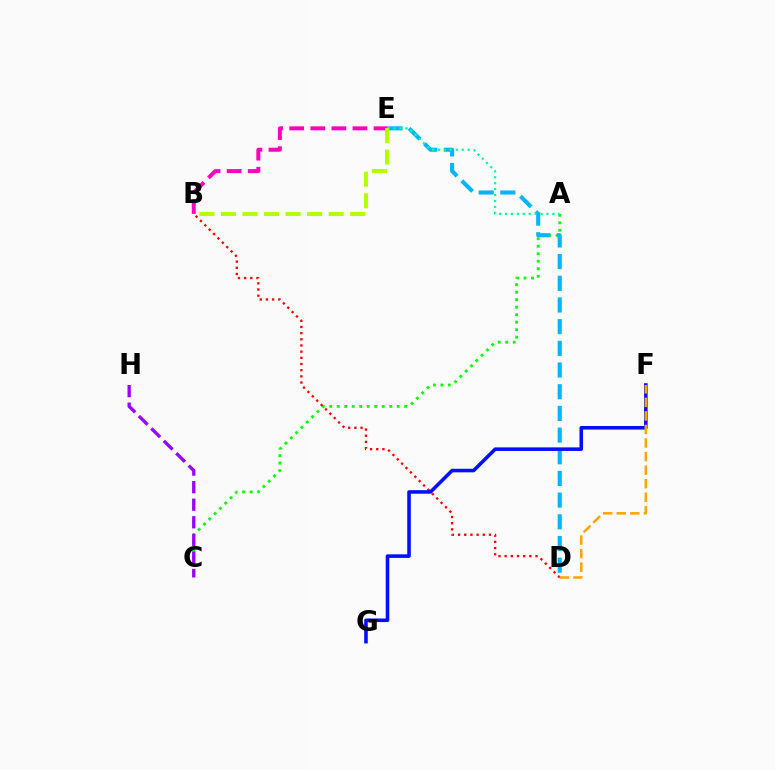{('A', 'C'): [{'color': '#08ff00', 'line_style': 'dotted', 'thickness': 2.04}], ('D', 'E'): [{'color': '#00b5ff', 'line_style': 'dashed', 'thickness': 2.95}], ('A', 'E'): [{'color': '#00ff9d', 'line_style': 'dotted', 'thickness': 1.61}], ('B', 'E'): [{'color': '#ff00bd', 'line_style': 'dashed', 'thickness': 2.86}, {'color': '#b3ff00', 'line_style': 'dashed', 'thickness': 2.93}], ('C', 'H'): [{'color': '#9b00ff', 'line_style': 'dashed', 'thickness': 2.39}], ('B', 'D'): [{'color': '#ff0000', 'line_style': 'dotted', 'thickness': 1.68}], ('F', 'G'): [{'color': '#0010ff', 'line_style': 'solid', 'thickness': 2.57}], ('D', 'F'): [{'color': '#ffa500', 'line_style': 'dashed', 'thickness': 1.84}]}